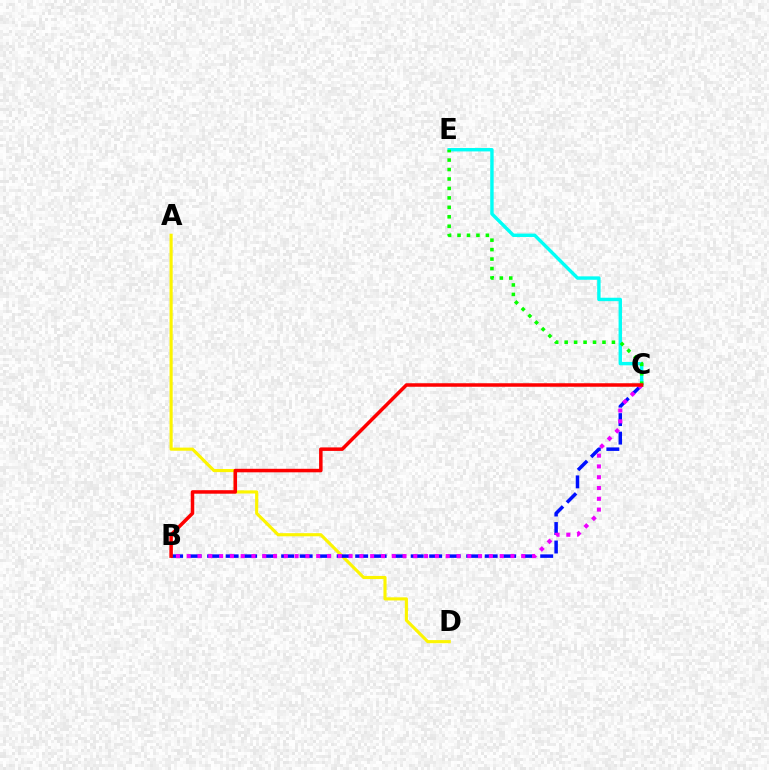{('A', 'D'): [{'color': '#fcf500', 'line_style': 'solid', 'thickness': 2.25}], ('C', 'E'): [{'color': '#00fff6', 'line_style': 'solid', 'thickness': 2.45}, {'color': '#08ff00', 'line_style': 'dotted', 'thickness': 2.57}], ('B', 'C'): [{'color': '#0010ff', 'line_style': 'dashed', 'thickness': 2.51}, {'color': '#ee00ff', 'line_style': 'dotted', 'thickness': 2.93}, {'color': '#ff0000', 'line_style': 'solid', 'thickness': 2.53}]}